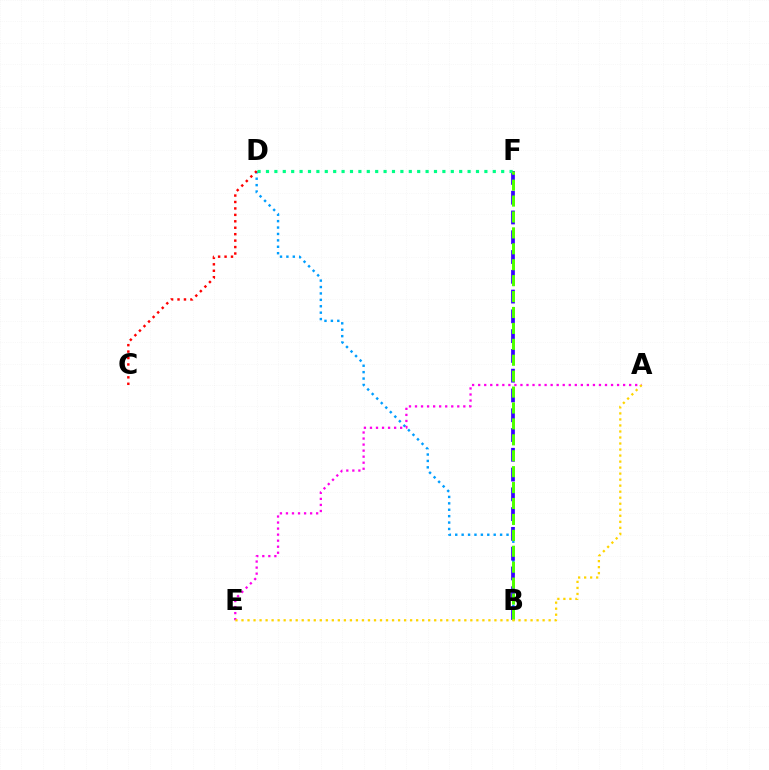{('B', 'D'): [{'color': '#009eff', 'line_style': 'dotted', 'thickness': 1.74}], ('B', 'F'): [{'color': '#3700ff', 'line_style': 'dashed', 'thickness': 2.69}, {'color': '#4fff00', 'line_style': 'dashed', 'thickness': 2.16}], ('C', 'D'): [{'color': '#ff0000', 'line_style': 'dotted', 'thickness': 1.75}], ('A', 'E'): [{'color': '#ff00ed', 'line_style': 'dotted', 'thickness': 1.64}, {'color': '#ffd500', 'line_style': 'dotted', 'thickness': 1.64}], ('D', 'F'): [{'color': '#00ff86', 'line_style': 'dotted', 'thickness': 2.28}]}